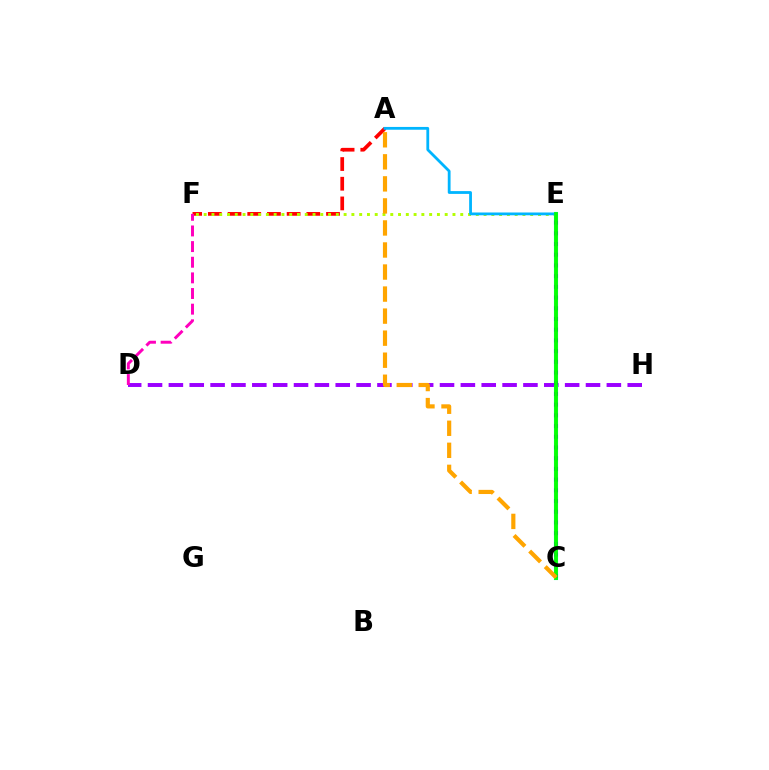{('A', 'F'): [{'color': '#ff0000', 'line_style': 'dashed', 'thickness': 2.68}], ('D', 'H'): [{'color': '#9b00ff', 'line_style': 'dashed', 'thickness': 2.83}], ('E', 'F'): [{'color': '#b3ff00', 'line_style': 'dotted', 'thickness': 2.11}], ('D', 'F'): [{'color': '#ff00bd', 'line_style': 'dashed', 'thickness': 2.12}], ('C', 'E'): [{'color': '#00ff9d', 'line_style': 'solid', 'thickness': 2.96}, {'color': '#0010ff', 'line_style': 'dotted', 'thickness': 2.91}, {'color': '#08ff00', 'line_style': 'solid', 'thickness': 2.64}], ('A', 'E'): [{'color': '#00b5ff', 'line_style': 'solid', 'thickness': 2.01}], ('A', 'C'): [{'color': '#ffa500', 'line_style': 'dashed', 'thickness': 2.99}]}